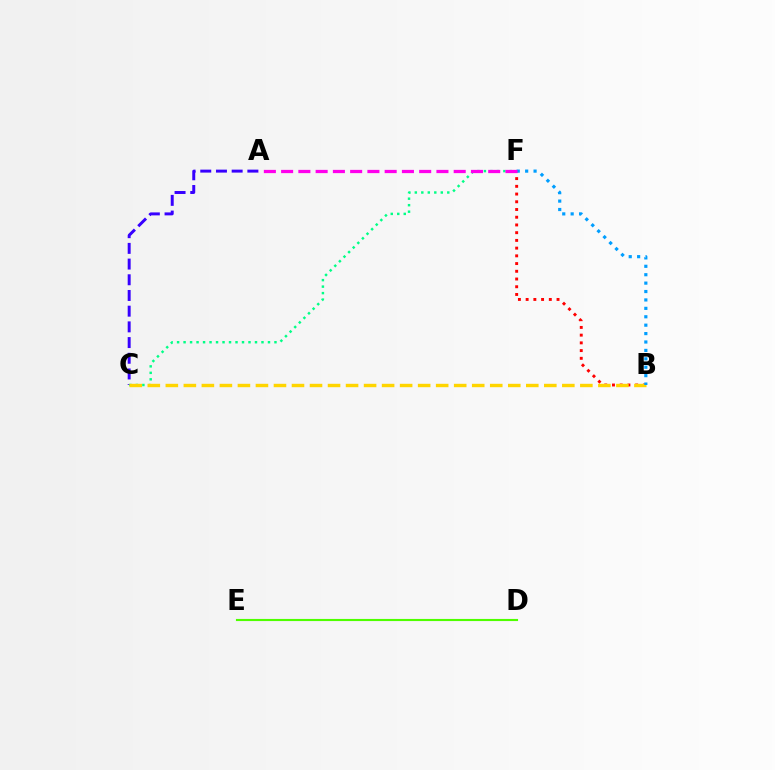{('A', 'C'): [{'color': '#3700ff', 'line_style': 'dashed', 'thickness': 2.13}], ('C', 'F'): [{'color': '#00ff86', 'line_style': 'dotted', 'thickness': 1.76}], ('B', 'F'): [{'color': '#ff0000', 'line_style': 'dotted', 'thickness': 2.1}, {'color': '#009eff', 'line_style': 'dotted', 'thickness': 2.29}], ('B', 'C'): [{'color': '#ffd500', 'line_style': 'dashed', 'thickness': 2.45}], ('A', 'F'): [{'color': '#ff00ed', 'line_style': 'dashed', 'thickness': 2.34}], ('D', 'E'): [{'color': '#4fff00', 'line_style': 'solid', 'thickness': 1.53}]}